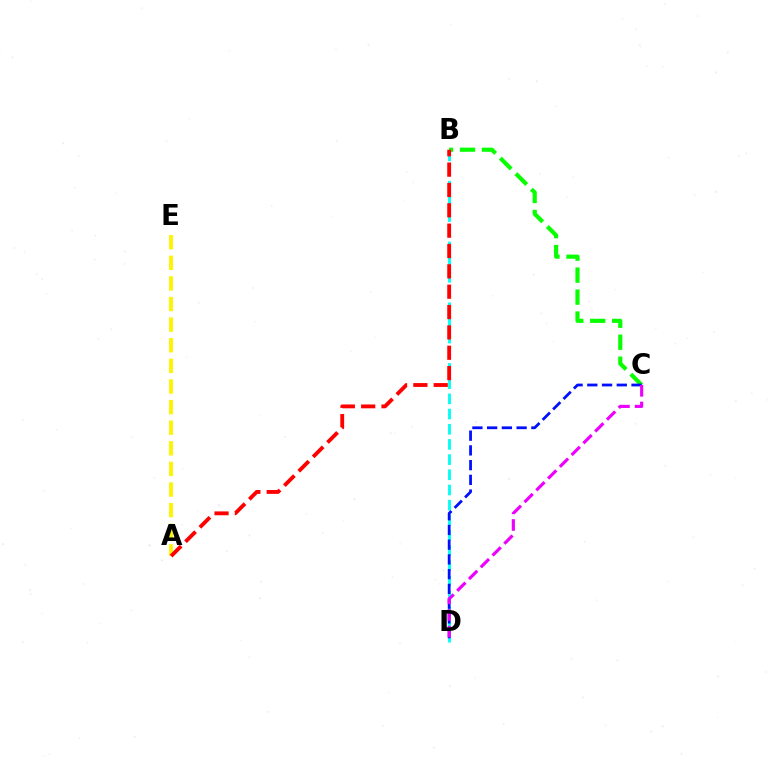{('A', 'E'): [{'color': '#fcf500', 'line_style': 'dashed', 'thickness': 2.8}], ('B', 'C'): [{'color': '#08ff00', 'line_style': 'dashed', 'thickness': 2.99}], ('B', 'D'): [{'color': '#00fff6', 'line_style': 'dashed', 'thickness': 2.06}], ('C', 'D'): [{'color': '#0010ff', 'line_style': 'dashed', 'thickness': 2.0}, {'color': '#ee00ff', 'line_style': 'dashed', 'thickness': 2.26}], ('A', 'B'): [{'color': '#ff0000', 'line_style': 'dashed', 'thickness': 2.76}]}